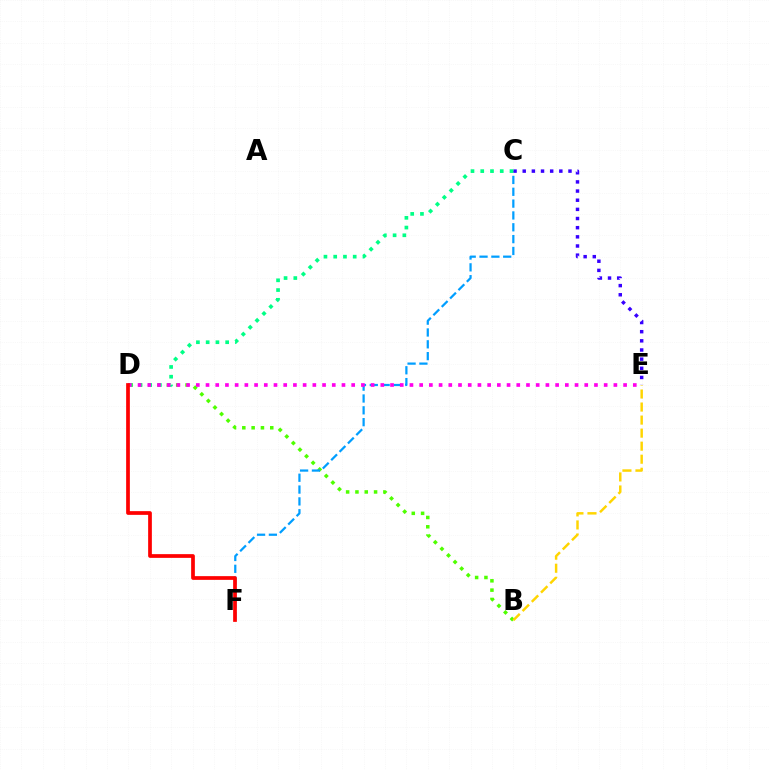{('B', 'D'): [{'color': '#4fff00', 'line_style': 'dotted', 'thickness': 2.53}], ('C', 'F'): [{'color': '#009eff', 'line_style': 'dashed', 'thickness': 1.61}], ('C', 'E'): [{'color': '#3700ff', 'line_style': 'dotted', 'thickness': 2.49}], ('C', 'D'): [{'color': '#00ff86', 'line_style': 'dotted', 'thickness': 2.65}], ('D', 'E'): [{'color': '#ff00ed', 'line_style': 'dotted', 'thickness': 2.64}], ('B', 'E'): [{'color': '#ffd500', 'line_style': 'dashed', 'thickness': 1.77}], ('D', 'F'): [{'color': '#ff0000', 'line_style': 'solid', 'thickness': 2.68}]}